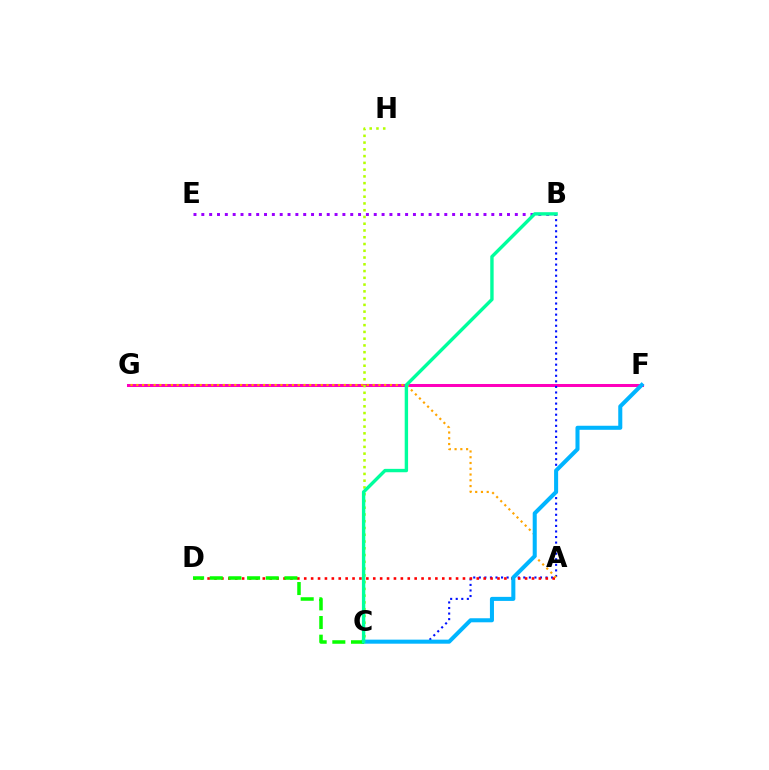{('F', 'G'): [{'color': '#ff00bd', 'line_style': 'solid', 'thickness': 2.17}], ('B', 'E'): [{'color': '#9b00ff', 'line_style': 'dotted', 'thickness': 2.13}], ('B', 'C'): [{'color': '#0010ff', 'line_style': 'dotted', 'thickness': 1.51}, {'color': '#00ff9d', 'line_style': 'solid', 'thickness': 2.44}], ('A', 'D'): [{'color': '#ff0000', 'line_style': 'dotted', 'thickness': 1.88}], ('A', 'G'): [{'color': '#ffa500', 'line_style': 'dotted', 'thickness': 1.57}], ('C', 'H'): [{'color': '#b3ff00', 'line_style': 'dotted', 'thickness': 1.84}], ('C', 'F'): [{'color': '#00b5ff', 'line_style': 'solid', 'thickness': 2.91}], ('C', 'D'): [{'color': '#08ff00', 'line_style': 'dashed', 'thickness': 2.53}]}